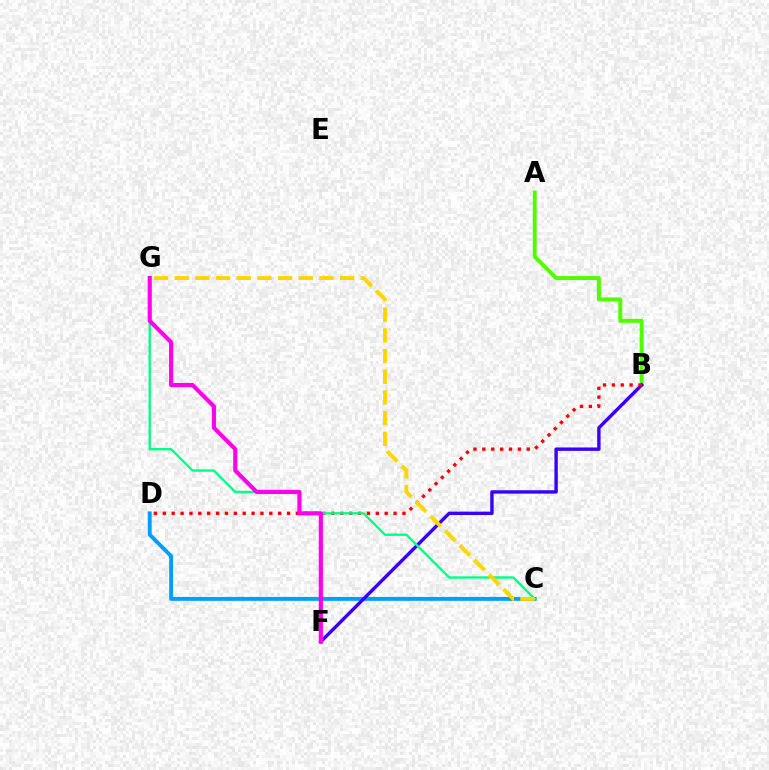{('A', 'B'): [{'color': '#4fff00', 'line_style': 'solid', 'thickness': 2.84}], ('C', 'D'): [{'color': '#009eff', 'line_style': 'solid', 'thickness': 2.79}], ('B', 'F'): [{'color': '#3700ff', 'line_style': 'solid', 'thickness': 2.45}], ('B', 'D'): [{'color': '#ff0000', 'line_style': 'dotted', 'thickness': 2.41}], ('C', 'G'): [{'color': '#00ff86', 'line_style': 'solid', 'thickness': 1.69}, {'color': '#ffd500', 'line_style': 'dashed', 'thickness': 2.81}], ('F', 'G'): [{'color': '#ff00ed', 'line_style': 'solid', 'thickness': 2.98}]}